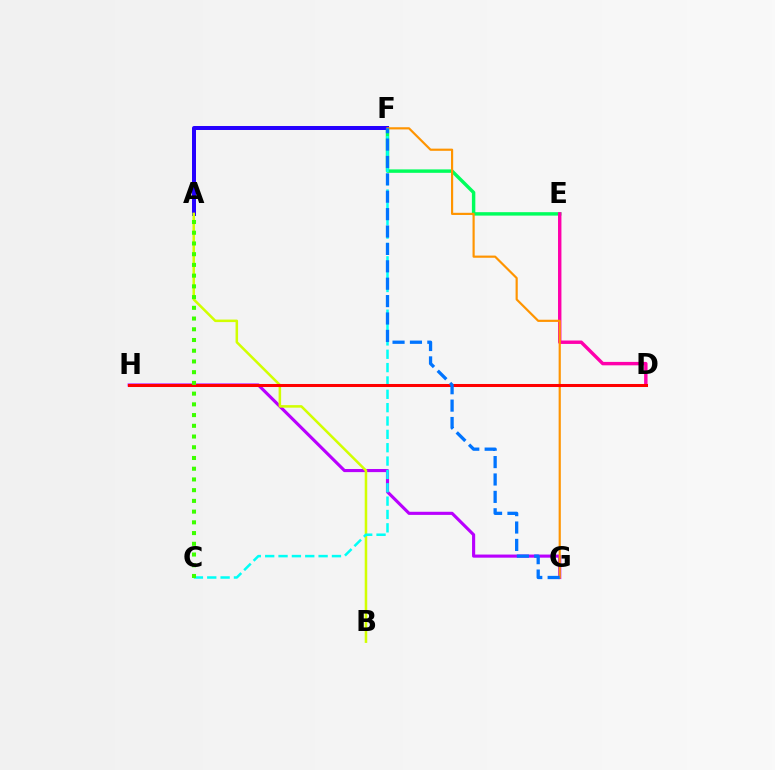{('E', 'F'): [{'color': '#00ff5c', 'line_style': 'solid', 'thickness': 2.47}], ('A', 'F'): [{'color': '#2500ff', 'line_style': 'solid', 'thickness': 2.87}], ('G', 'H'): [{'color': '#b900ff', 'line_style': 'solid', 'thickness': 2.25}], ('D', 'E'): [{'color': '#ff00ac', 'line_style': 'solid', 'thickness': 2.46}], ('A', 'B'): [{'color': '#d1ff00', 'line_style': 'solid', 'thickness': 1.82}], ('F', 'G'): [{'color': '#ff9400', 'line_style': 'solid', 'thickness': 1.57}, {'color': '#0074ff', 'line_style': 'dashed', 'thickness': 2.36}], ('C', 'F'): [{'color': '#00fff6', 'line_style': 'dashed', 'thickness': 1.81}], ('D', 'H'): [{'color': '#ff0000', 'line_style': 'solid', 'thickness': 2.18}], ('A', 'C'): [{'color': '#3dff00', 'line_style': 'dotted', 'thickness': 2.91}]}